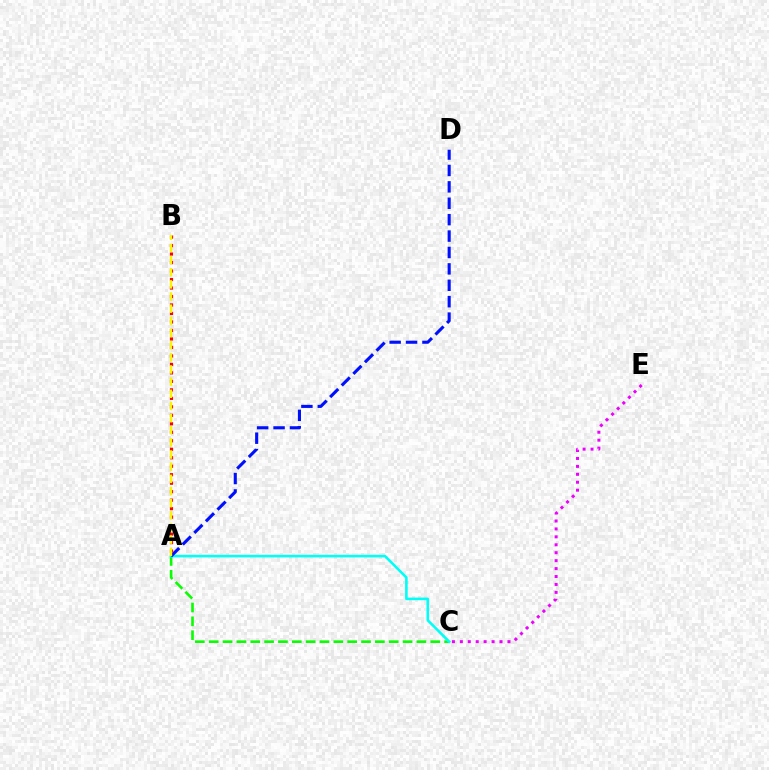{('A', 'C'): [{'color': '#08ff00', 'line_style': 'dashed', 'thickness': 1.88}, {'color': '#00fff6', 'line_style': 'solid', 'thickness': 1.86}], ('A', 'D'): [{'color': '#0010ff', 'line_style': 'dashed', 'thickness': 2.23}], ('A', 'B'): [{'color': '#ff0000', 'line_style': 'dotted', 'thickness': 2.31}, {'color': '#fcf500', 'line_style': 'dashed', 'thickness': 1.65}], ('C', 'E'): [{'color': '#ee00ff', 'line_style': 'dotted', 'thickness': 2.16}]}